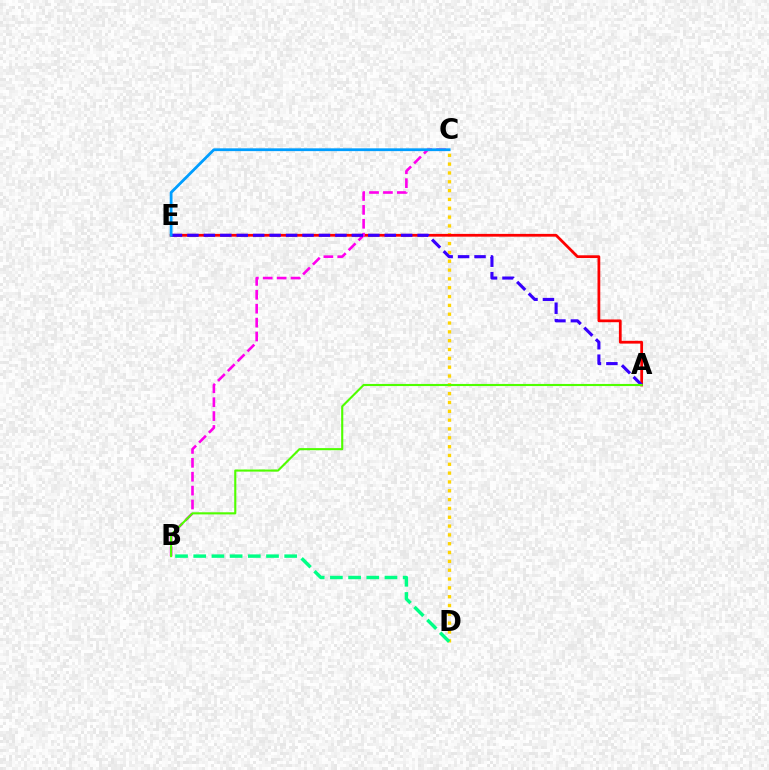{('C', 'D'): [{'color': '#ffd500', 'line_style': 'dotted', 'thickness': 2.4}], ('A', 'E'): [{'color': '#ff0000', 'line_style': 'solid', 'thickness': 1.99}, {'color': '#3700ff', 'line_style': 'dashed', 'thickness': 2.23}], ('B', 'C'): [{'color': '#ff00ed', 'line_style': 'dashed', 'thickness': 1.89}], ('B', 'D'): [{'color': '#00ff86', 'line_style': 'dashed', 'thickness': 2.47}], ('C', 'E'): [{'color': '#009eff', 'line_style': 'solid', 'thickness': 2.01}], ('A', 'B'): [{'color': '#4fff00', 'line_style': 'solid', 'thickness': 1.52}]}